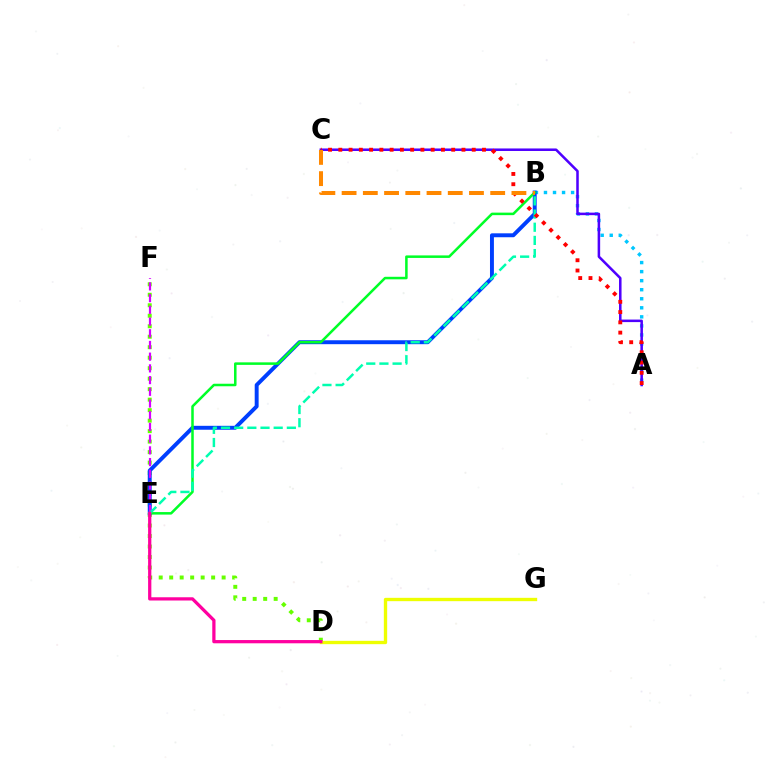{('D', 'F'): [{'color': '#66ff00', 'line_style': 'dotted', 'thickness': 2.85}], ('A', 'B'): [{'color': '#00c7ff', 'line_style': 'dotted', 'thickness': 2.46}], ('D', 'G'): [{'color': '#eeff00', 'line_style': 'solid', 'thickness': 2.4}], ('A', 'C'): [{'color': '#4f00ff', 'line_style': 'solid', 'thickness': 1.82}, {'color': '#ff0000', 'line_style': 'dotted', 'thickness': 2.79}], ('B', 'E'): [{'color': '#003fff', 'line_style': 'solid', 'thickness': 2.83}, {'color': '#00ff27', 'line_style': 'solid', 'thickness': 1.82}, {'color': '#00ffaf', 'line_style': 'dashed', 'thickness': 1.79}], ('E', 'F'): [{'color': '#d600ff', 'line_style': 'dashed', 'thickness': 1.59}], ('B', 'C'): [{'color': '#ff8800', 'line_style': 'dashed', 'thickness': 2.88}], ('D', 'E'): [{'color': '#ff00a0', 'line_style': 'solid', 'thickness': 2.34}]}